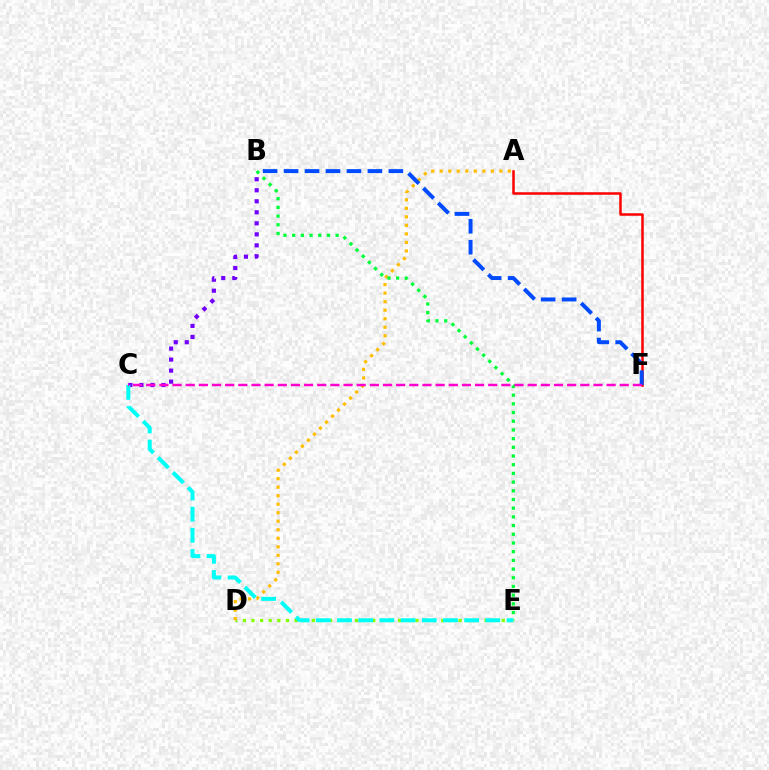{('D', 'E'): [{'color': '#84ff00', 'line_style': 'dotted', 'thickness': 2.34}], ('A', 'F'): [{'color': '#ff0000', 'line_style': 'solid', 'thickness': 1.81}], ('A', 'D'): [{'color': '#ffbd00', 'line_style': 'dotted', 'thickness': 2.31}], ('B', 'E'): [{'color': '#00ff39', 'line_style': 'dotted', 'thickness': 2.36}], ('B', 'C'): [{'color': '#7200ff', 'line_style': 'dotted', 'thickness': 2.99}], ('C', 'E'): [{'color': '#00fff6', 'line_style': 'dashed', 'thickness': 2.88}], ('B', 'F'): [{'color': '#004bff', 'line_style': 'dashed', 'thickness': 2.85}], ('C', 'F'): [{'color': '#ff00cf', 'line_style': 'dashed', 'thickness': 1.79}]}